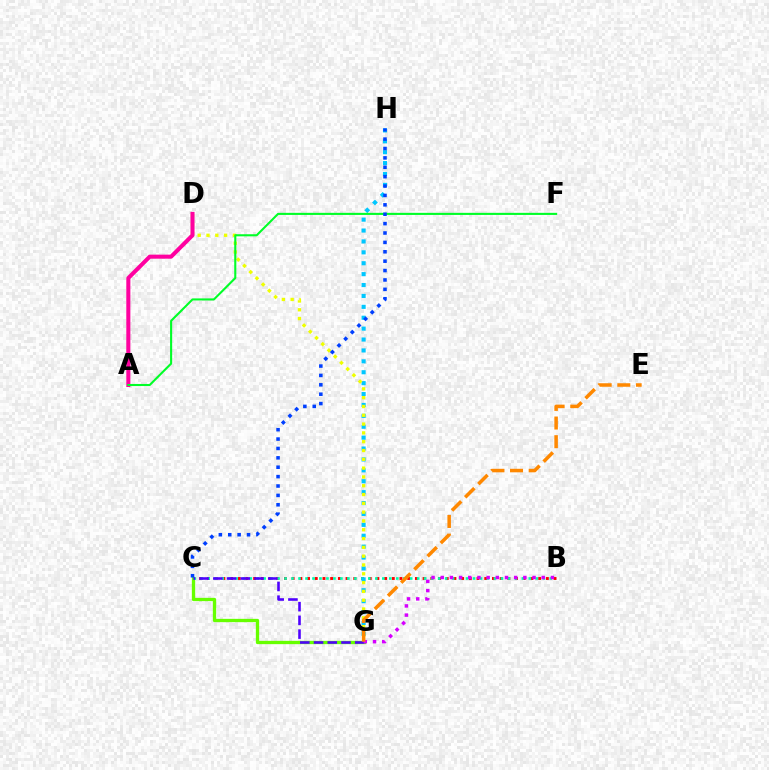{('C', 'G'): [{'color': '#66ff00', 'line_style': 'solid', 'thickness': 2.38}, {'color': '#4f00ff', 'line_style': 'dashed', 'thickness': 1.86}], ('B', 'C'): [{'color': '#ff0000', 'line_style': 'dotted', 'thickness': 2.09}, {'color': '#00ffaf', 'line_style': 'dotted', 'thickness': 1.9}], ('G', 'H'): [{'color': '#00c7ff', 'line_style': 'dotted', 'thickness': 2.96}], ('D', 'G'): [{'color': '#eeff00', 'line_style': 'dotted', 'thickness': 2.39}], ('A', 'D'): [{'color': '#ff00a0', 'line_style': 'solid', 'thickness': 2.92}], ('B', 'G'): [{'color': '#d600ff', 'line_style': 'dotted', 'thickness': 2.49}], ('E', 'G'): [{'color': '#ff8800', 'line_style': 'dashed', 'thickness': 2.53}], ('A', 'F'): [{'color': '#00ff27', 'line_style': 'solid', 'thickness': 1.51}], ('C', 'H'): [{'color': '#003fff', 'line_style': 'dotted', 'thickness': 2.55}]}